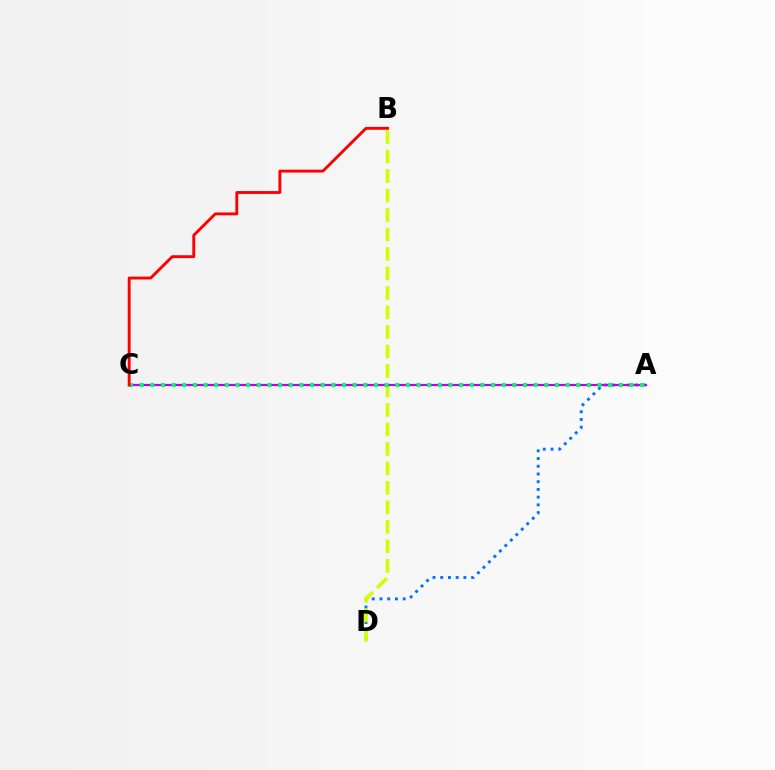{('A', 'D'): [{'color': '#0074ff', 'line_style': 'dotted', 'thickness': 2.1}], ('B', 'D'): [{'color': '#d1ff00', 'line_style': 'dashed', 'thickness': 2.65}], ('A', 'C'): [{'color': '#b900ff', 'line_style': 'solid', 'thickness': 1.56}, {'color': '#00ff5c', 'line_style': 'dotted', 'thickness': 2.89}], ('B', 'C'): [{'color': '#ff0000', 'line_style': 'solid', 'thickness': 2.08}]}